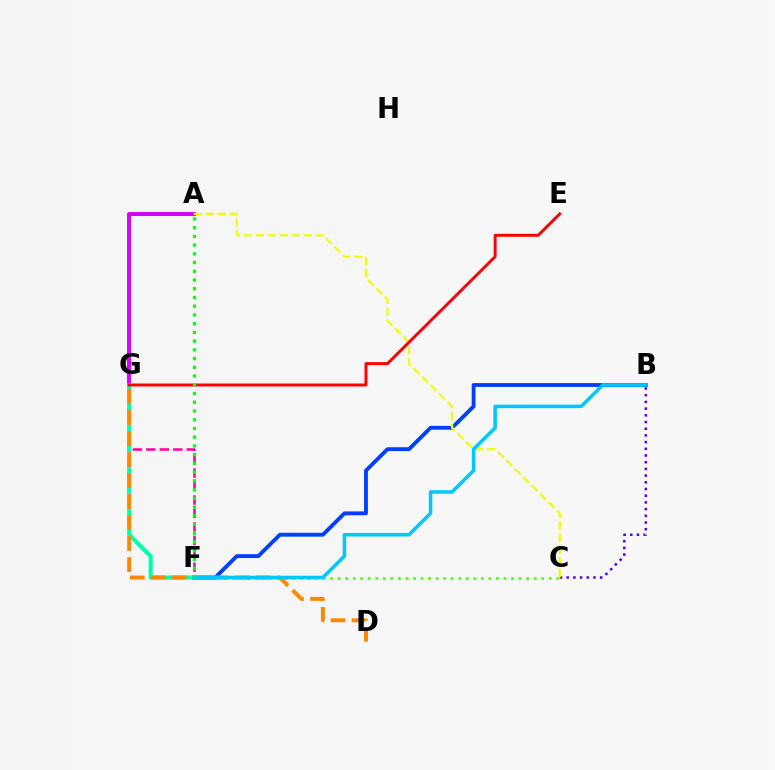{('A', 'G'): [{'color': '#d600ff', 'line_style': 'solid', 'thickness': 2.85}], ('B', 'C'): [{'color': '#4f00ff', 'line_style': 'dotted', 'thickness': 1.82}], ('F', 'G'): [{'color': '#ff00a0', 'line_style': 'dashed', 'thickness': 1.83}, {'color': '#00ffaf', 'line_style': 'solid', 'thickness': 2.94}], ('C', 'F'): [{'color': '#66ff00', 'line_style': 'dotted', 'thickness': 2.05}], ('B', 'F'): [{'color': '#003fff', 'line_style': 'solid', 'thickness': 2.77}, {'color': '#00c7ff', 'line_style': 'solid', 'thickness': 2.54}], ('D', 'G'): [{'color': '#ff8800', 'line_style': 'dashed', 'thickness': 2.85}], ('A', 'C'): [{'color': '#eeff00', 'line_style': 'dashed', 'thickness': 1.62}], ('E', 'G'): [{'color': '#ff0000', 'line_style': 'solid', 'thickness': 2.13}], ('A', 'F'): [{'color': '#00ff27', 'line_style': 'dotted', 'thickness': 2.37}]}